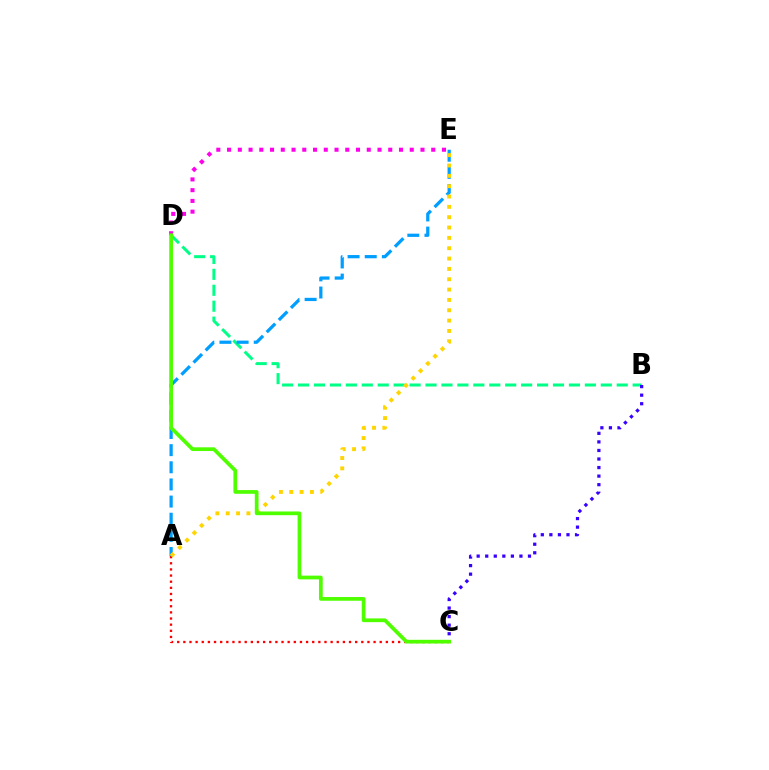{('A', 'C'): [{'color': '#ff0000', 'line_style': 'dotted', 'thickness': 1.67}], ('B', 'D'): [{'color': '#00ff86', 'line_style': 'dashed', 'thickness': 2.16}], ('A', 'E'): [{'color': '#009eff', 'line_style': 'dashed', 'thickness': 2.33}, {'color': '#ffd500', 'line_style': 'dotted', 'thickness': 2.81}], ('D', 'E'): [{'color': '#ff00ed', 'line_style': 'dotted', 'thickness': 2.92}], ('B', 'C'): [{'color': '#3700ff', 'line_style': 'dotted', 'thickness': 2.32}], ('C', 'D'): [{'color': '#4fff00', 'line_style': 'solid', 'thickness': 2.68}]}